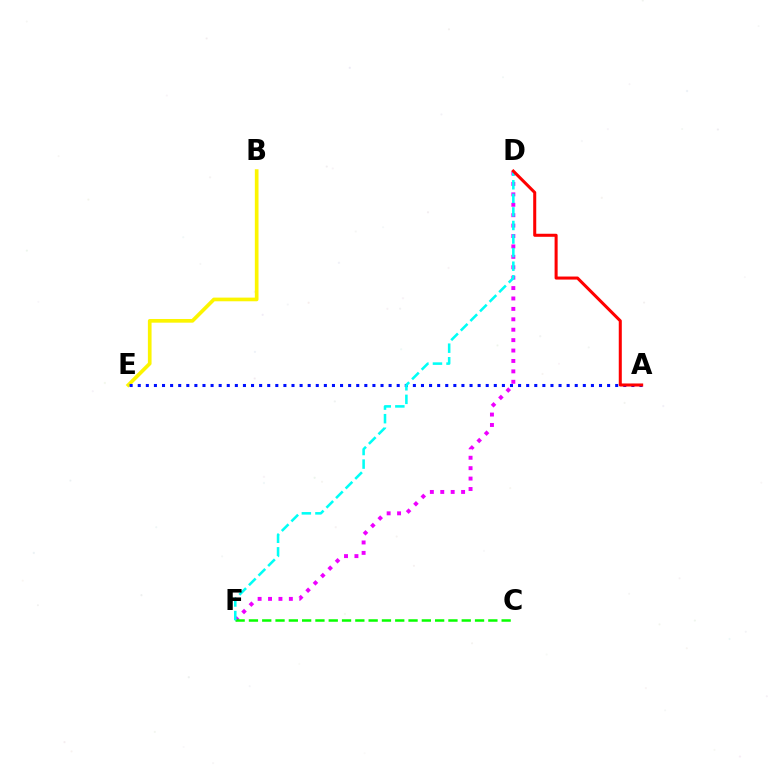{('B', 'E'): [{'color': '#fcf500', 'line_style': 'solid', 'thickness': 2.65}], ('D', 'F'): [{'color': '#ee00ff', 'line_style': 'dotted', 'thickness': 2.83}, {'color': '#00fff6', 'line_style': 'dashed', 'thickness': 1.84}], ('C', 'F'): [{'color': '#08ff00', 'line_style': 'dashed', 'thickness': 1.81}], ('A', 'E'): [{'color': '#0010ff', 'line_style': 'dotted', 'thickness': 2.2}], ('A', 'D'): [{'color': '#ff0000', 'line_style': 'solid', 'thickness': 2.19}]}